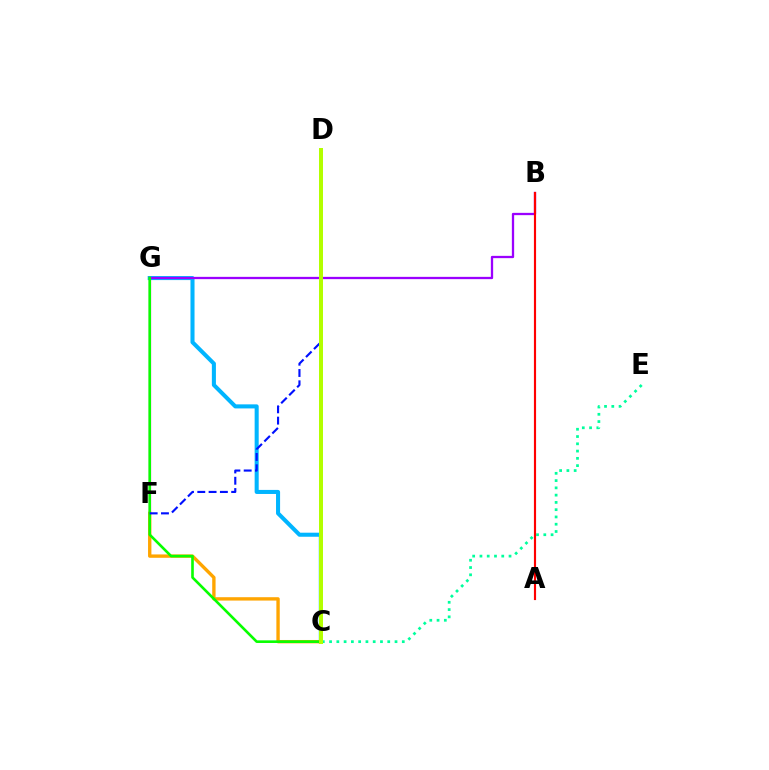{('C', 'F'): [{'color': '#ffa500', 'line_style': 'solid', 'thickness': 2.42}], ('C', 'G'): [{'color': '#00b5ff', 'line_style': 'solid', 'thickness': 2.92}, {'color': '#08ff00', 'line_style': 'solid', 'thickness': 1.89}], ('B', 'G'): [{'color': '#9b00ff', 'line_style': 'solid', 'thickness': 1.65}], ('F', 'G'): [{'color': '#ff00bd', 'line_style': 'solid', 'thickness': 1.58}], ('C', 'E'): [{'color': '#00ff9d', 'line_style': 'dotted', 'thickness': 1.98}], ('A', 'B'): [{'color': '#ff0000', 'line_style': 'solid', 'thickness': 1.55}], ('D', 'F'): [{'color': '#0010ff', 'line_style': 'dashed', 'thickness': 1.53}], ('C', 'D'): [{'color': '#b3ff00', 'line_style': 'solid', 'thickness': 2.88}]}